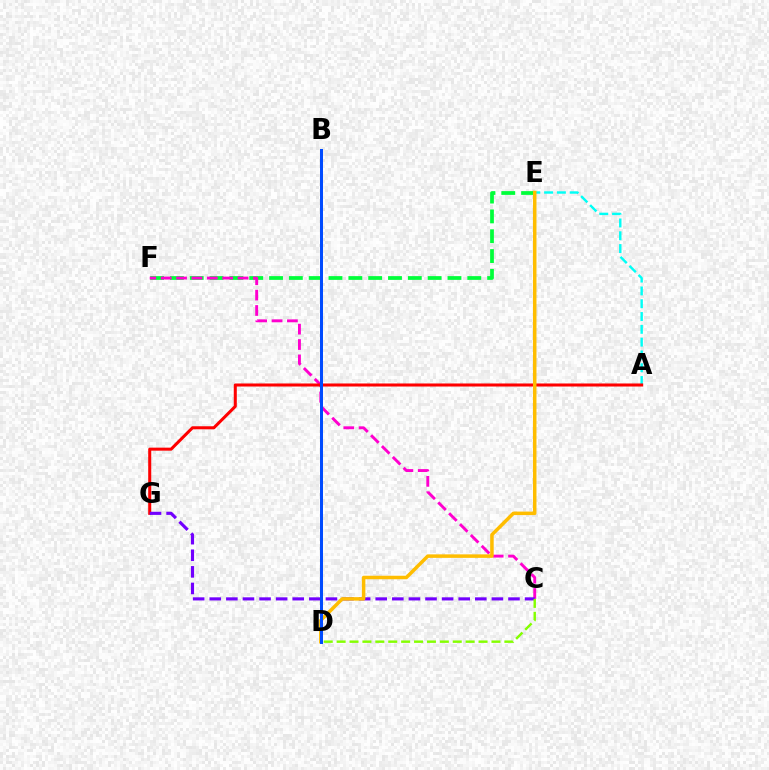{('E', 'F'): [{'color': '#00ff39', 'line_style': 'dashed', 'thickness': 2.69}], ('A', 'E'): [{'color': '#00fff6', 'line_style': 'dashed', 'thickness': 1.74}], ('C', 'F'): [{'color': '#ff00cf', 'line_style': 'dashed', 'thickness': 2.09}], ('A', 'G'): [{'color': '#ff0000', 'line_style': 'solid', 'thickness': 2.19}], ('C', 'G'): [{'color': '#7200ff', 'line_style': 'dashed', 'thickness': 2.25}], ('D', 'E'): [{'color': '#ffbd00', 'line_style': 'solid', 'thickness': 2.52}], ('B', 'D'): [{'color': '#004bff', 'line_style': 'solid', 'thickness': 2.15}], ('C', 'D'): [{'color': '#84ff00', 'line_style': 'dashed', 'thickness': 1.75}]}